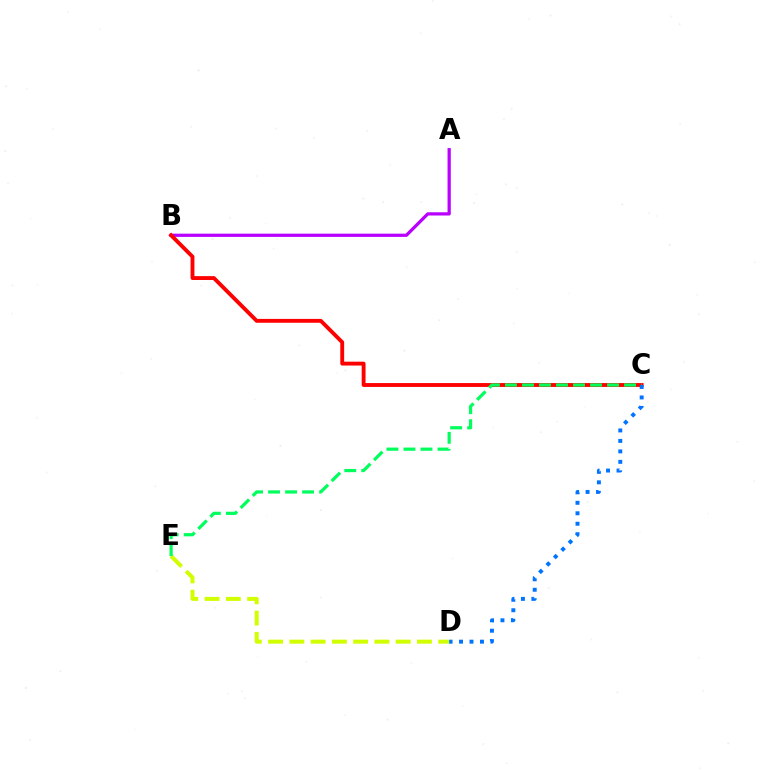{('A', 'B'): [{'color': '#b900ff', 'line_style': 'solid', 'thickness': 2.33}], ('D', 'E'): [{'color': '#d1ff00', 'line_style': 'dashed', 'thickness': 2.89}], ('B', 'C'): [{'color': '#ff0000', 'line_style': 'solid', 'thickness': 2.78}], ('C', 'E'): [{'color': '#00ff5c', 'line_style': 'dashed', 'thickness': 2.31}], ('C', 'D'): [{'color': '#0074ff', 'line_style': 'dotted', 'thickness': 2.84}]}